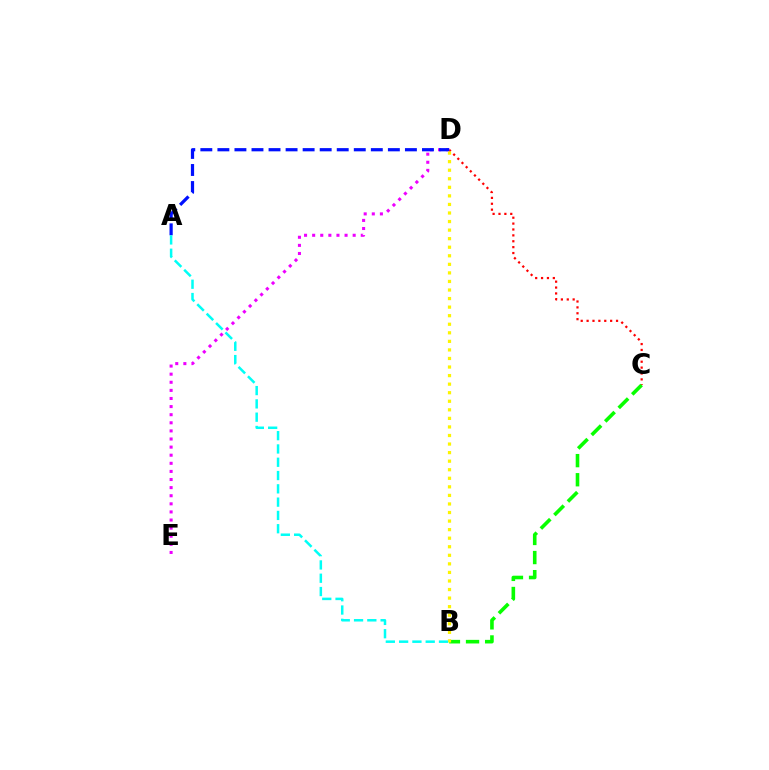{('C', 'D'): [{'color': '#ff0000', 'line_style': 'dotted', 'thickness': 1.6}], ('D', 'E'): [{'color': '#ee00ff', 'line_style': 'dotted', 'thickness': 2.2}], ('B', 'C'): [{'color': '#08ff00', 'line_style': 'dashed', 'thickness': 2.6}], ('A', 'D'): [{'color': '#0010ff', 'line_style': 'dashed', 'thickness': 2.32}], ('B', 'D'): [{'color': '#fcf500', 'line_style': 'dotted', 'thickness': 2.33}], ('A', 'B'): [{'color': '#00fff6', 'line_style': 'dashed', 'thickness': 1.81}]}